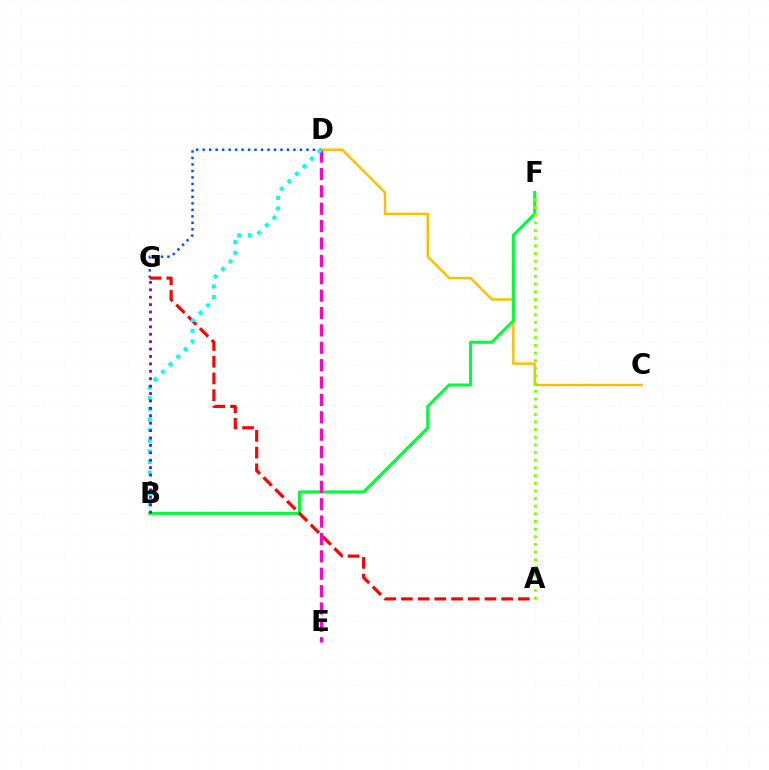{('C', 'D'): [{'color': '#ffbd00', 'line_style': 'solid', 'thickness': 1.76}], ('B', 'F'): [{'color': '#00ff39', 'line_style': 'solid', 'thickness': 2.22}], ('D', 'G'): [{'color': '#004bff', 'line_style': 'dotted', 'thickness': 1.76}], ('A', 'F'): [{'color': '#84ff00', 'line_style': 'dotted', 'thickness': 2.08}], ('A', 'G'): [{'color': '#ff0000', 'line_style': 'dashed', 'thickness': 2.27}], ('D', 'E'): [{'color': '#ff00cf', 'line_style': 'dashed', 'thickness': 2.36}], ('B', 'D'): [{'color': '#00fff6', 'line_style': 'dotted', 'thickness': 2.89}], ('B', 'G'): [{'color': '#7200ff', 'line_style': 'dotted', 'thickness': 2.01}]}